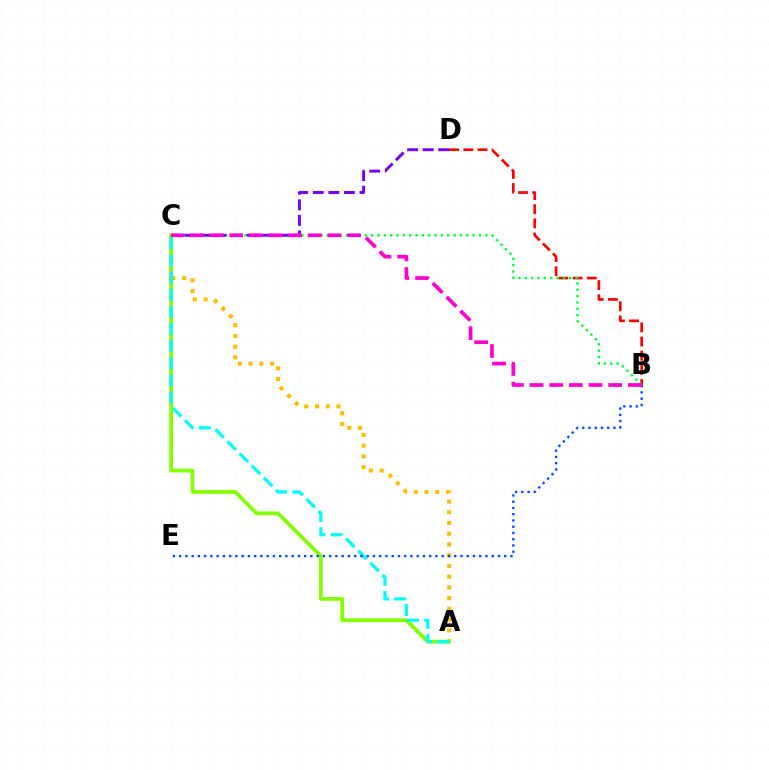{('A', 'C'): [{'color': '#ffbd00', 'line_style': 'dotted', 'thickness': 2.92}, {'color': '#84ff00', 'line_style': 'solid', 'thickness': 2.71}, {'color': '#00fff6', 'line_style': 'dashed', 'thickness': 2.33}], ('B', 'D'): [{'color': '#ff0000', 'line_style': 'dashed', 'thickness': 1.93}], ('B', 'E'): [{'color': '#004bff', 'line_style': 'dotted', 'thickness': 1.7}], ('B', 'C'): [{'color': '#00ff39', 'line_style': 'dotted', 'thickness': 1.72}, {'color': '#ff00cf', 'line_style': 'dashed', 'thickness': 2.67}], ('C', 'D'): [{'color': '#7200ff', 'line_style': 'dashed', 'thickness': 2.12}]}